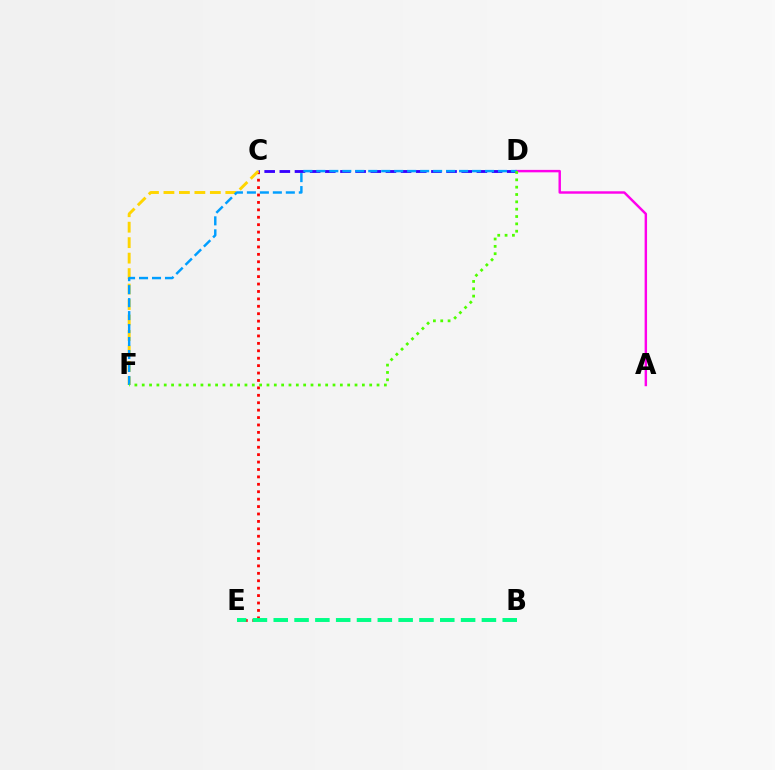{('C', 'E'): [{'color': '#ff0000', 'line_style': 'dotted', 'thickness': 2.02}], ('C', 'D'): [{'color': '#3700ff', 'line_style': 'dashed', 'thickness': 2.06}], ('C', 'F'): [{'color': '#ffd500', 'line_style': 'dashed', 'thickness': 2.1}], ('B', 'E'): [{'color': '#00ff86', 'line_style': 'dashed', 'thickness': 2.83}], ('A', 'D'): [{'color': '#ff00ed', 'line_style': 'solid', 'thickness': 1.76}], ('D', 'F'): [{'color': '#009eff', 'line_style': 'dashed', 'thickness': 1.76}, {'color': '#4fff00', 'line_style': 'dotted', 'thickness': 1.99}]}